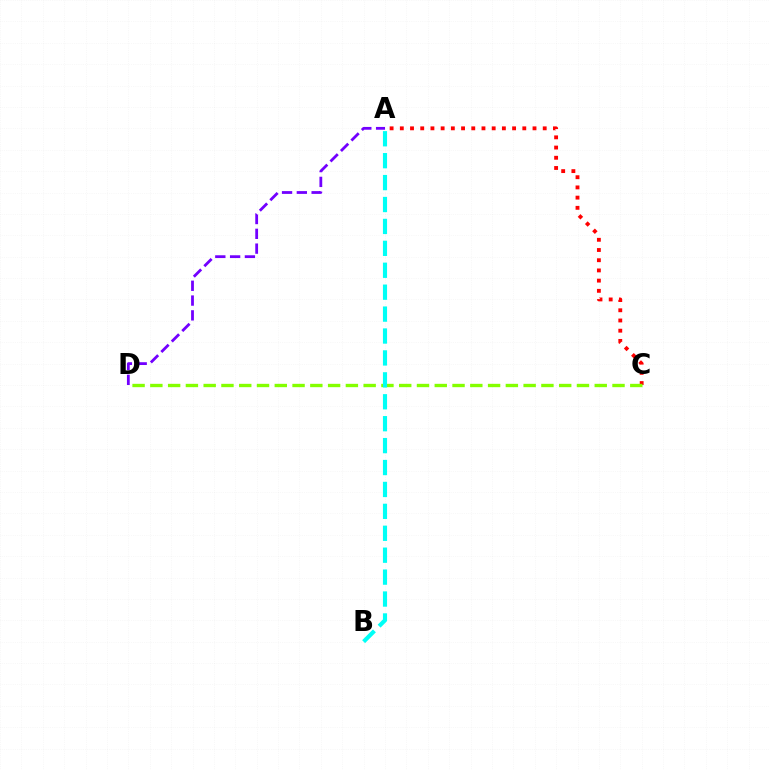{('A', 'D'): [{'color': '#7200ff', 'line_style': 'dashed', 'thickness': 2.01}], ('A', 'C'): [{'color': '#ff0000', 'line_style': 'dotted', 'thickness': 2.77}], ('C', 'D'): [{'color': '#84ff00', 'line_style': 'dashed', 'thickness': 2.41}], ('A', 'B'): [{'color': '#00fff6', 'line_style': 'dashed', 'thickness': 2.98}]}